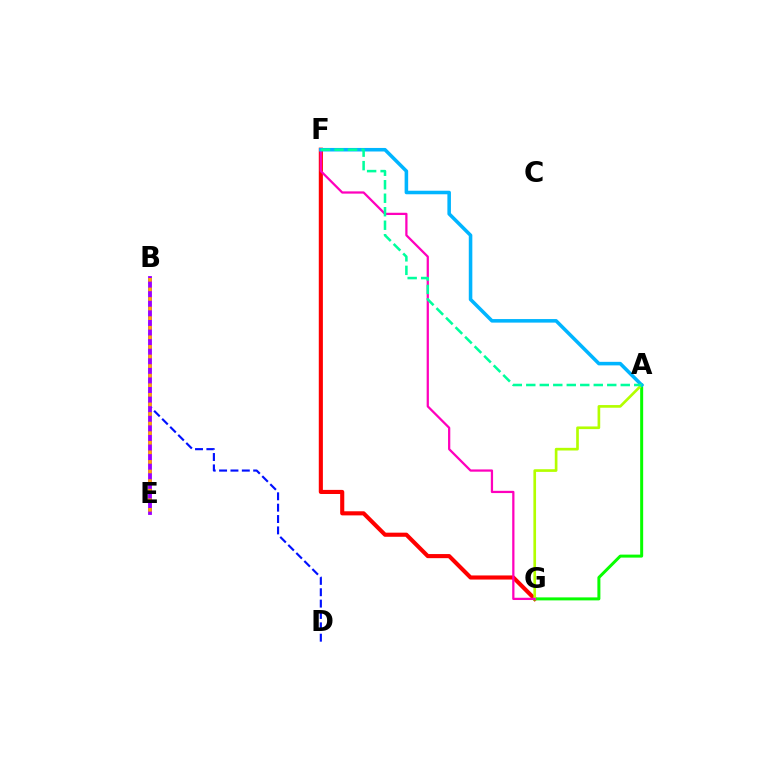{('F', 'G'): [{'color': '#ff0000', 'line_style': 'solid', 'thickness': 2.96}, {'color': '#ff00bd', 'line_style': 'solid', 'thickness': 1.62}], ('B', 'D'): [{'color': '#0010ff', 'line_style': 'dashed', 'thickness': 1.54}], ('B', 'E'): [{'color': '#9b00ff', 'line_style': 'solid', 'thickness': 2.76}, {'color': '#ffa500', 'line_style': 'dotted', 'thickness': 2.6}], ('A', 'G'): [{'color': '#08ff00', 'line_style': 'solid', 'thickness': 2.16}, {'color': '#b3ff00', 'line_style': 'solid', 'thickness': 1.92}], ('A', 'F'): [{'color': '#00b5ff', 'line_style': 'solid', 'thickness': 2.56}, {'color': '#00ff9d', 'line_style': 'dashed', 'thickness': 1.83}]}